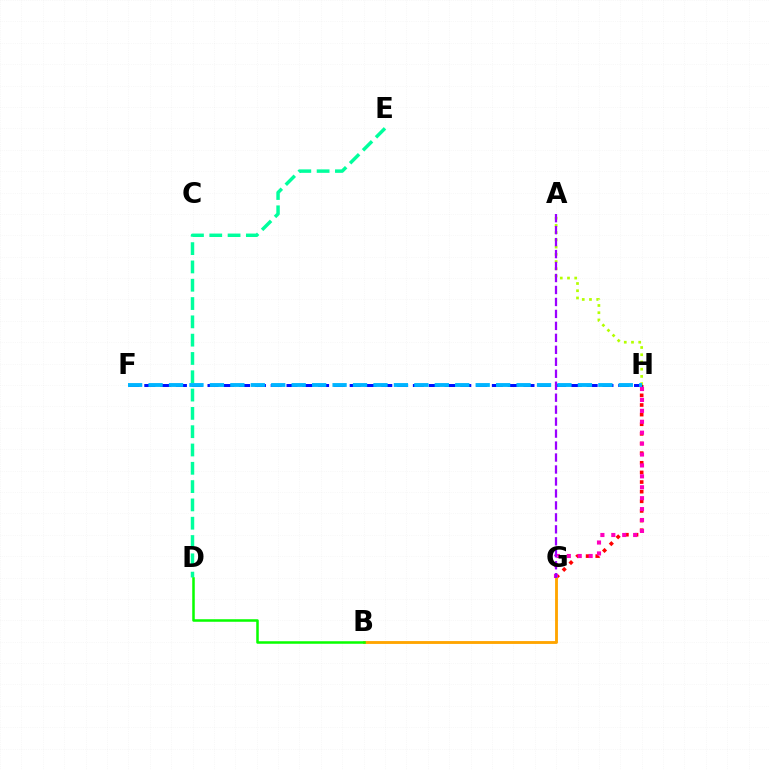{('G', 'H'): [{'color': '#ff0000', 'line_style': 'dotted', 'thickness': 2.62}, {'color': '#ff00bd', 'line_style': 'dotted', 'thickness': 2.97}], ('F', 'H'): [{'color': '#0010ff', 'line_style': 'dashed', 'thickness': 2.15}, {'color': '#00b5ff', 'line_style': 'dashed', 'thickness': 2.78}], ('D', 'E'): [{'color': '#00ff9d', 'line_style': 'dashed', 'thickness': 2.49}], ('A', 'H'): [{'color': '#b3ff00', 'line_style': 'dotted', 'thickness': 1.96}], ('B', 'G'): [{'color': '#ffa500', 'line_style': 'solid', 'thickness': 2.05}], ('A', 'G'): [{'color': '#9b00ff', 'line_style': 'dashed', 'thickness': 1.63}], ('B', 'D'): [{'color': '#08ff00', 'line_style': 'solid', 'thickness': 1.82}]}